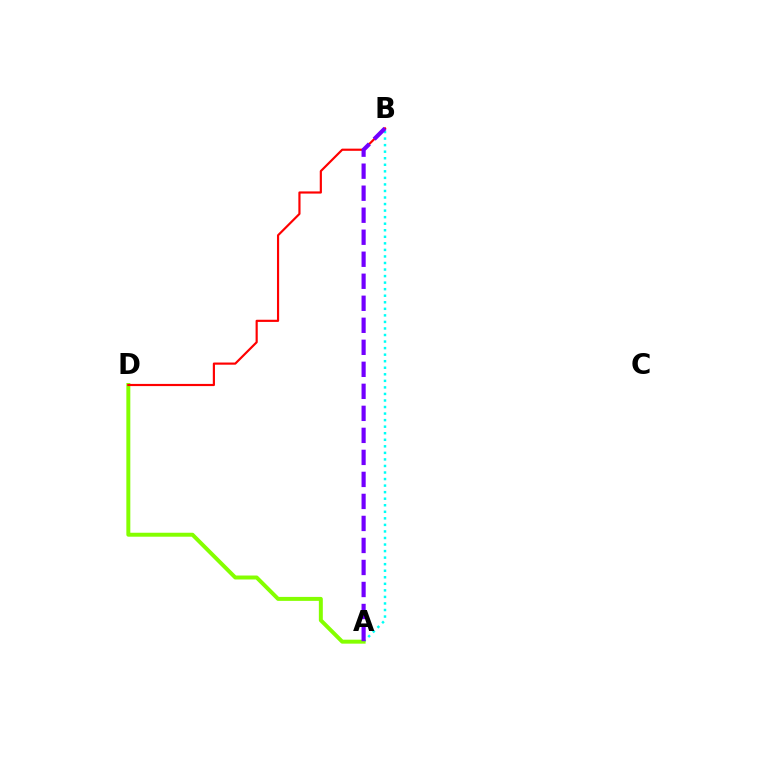{('A', 'B'): [{'color': '#00fff6', 'line_style': 'dotted', 'thickness': 1.78}, {'color': '#7200ff', 'line_style': 'dashed', 'thickness': 2.99}], ('A', 'D'): [{'color': '#84ff00', 'line_style': 'solid', 'thickness': 2.85}], ('B', 'D'): [{'color': '#ff0000', 'line_style': 'solid', 'thickness': 1.56}]}